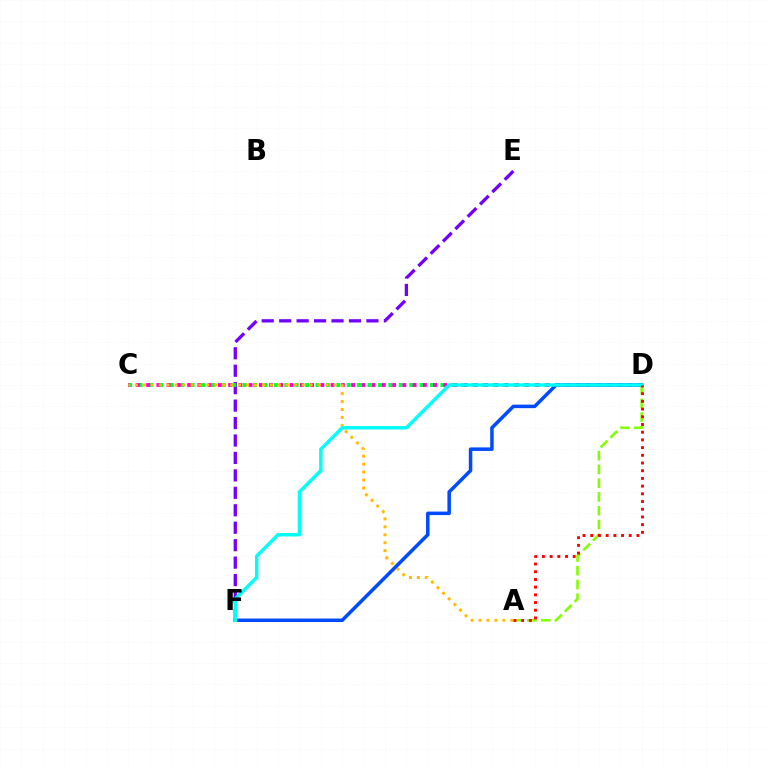{('E', 'F'): [{'color': '#7200ff', 'line_style': 'dashed', 'thickness': 2.37}], ('C', 'D'): [{'color': '#00ff39', 'line_style': 'dotted', 'thickness': 2.83}, {'color': '#ff00cf', 'line_style': 'dotted', 'thickness': 2.78}], ('A', 'D'): [{'color': '#84ff00', 'line_style': 'dashed', 'thickness': 1.87}, {'color': '#ff0000', 'line_style': 'dotted', 'thickness': 2.09}], ('A', 'C'): [{'color': '#ffbd00', 'line_style': 'dotted', 'thickness': 2.16}], ('D', 'F'): [{'color': '#004bff', 'line_style': 'solid', 'thickness': 2.53}, {'color': '#00fff6', 'line_style': 'solid', 'thickness': 2.47}]}